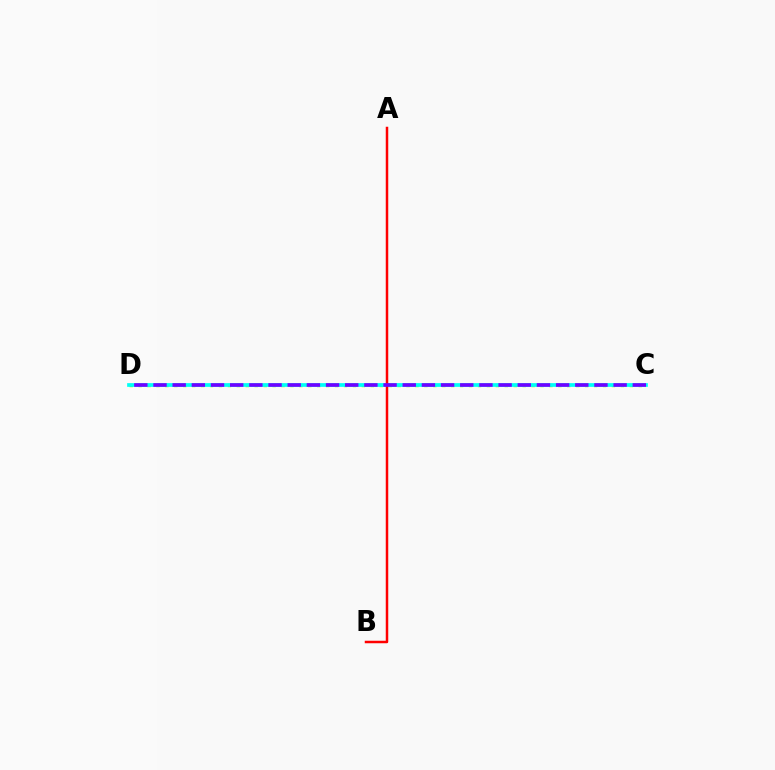{('C', 'D'): [{'color': '#84ff00', 'line_style': 'dotted', 'thickness': 2.43}, {'color': '#00fff6', 'line_style': 'solid', 'thickness': 2.67}, {'color': '#7200ff', 'line_style': 'dashed', 'thickness': 2.6}], ('A', 'B'): [{'color': '#ff0000', 'line_style': 'solid', 'thickness': 1.8}]}